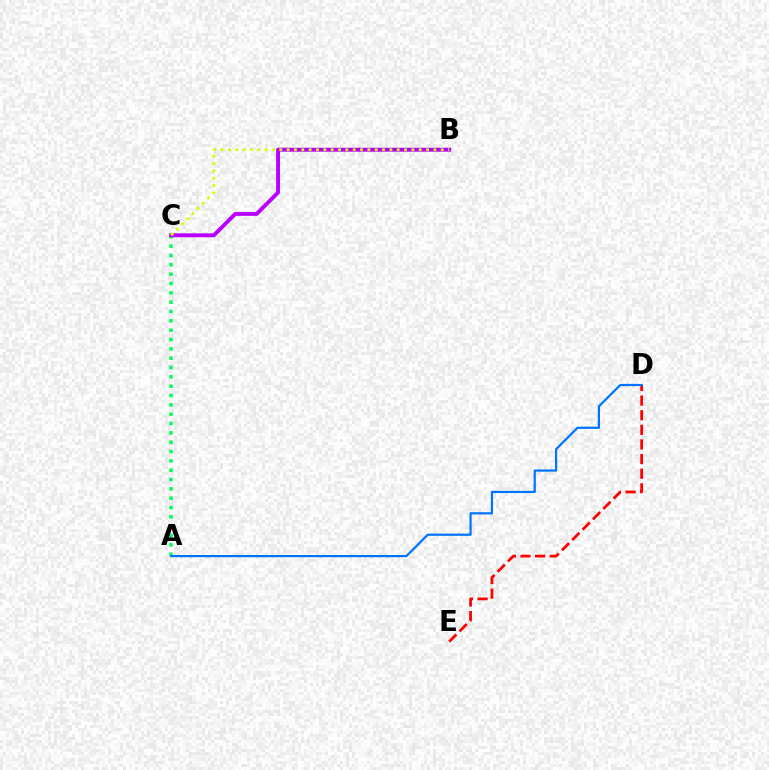{('D', 'E'): [{'color': '#ff0000', 'line_style': 'dashed', 'thickness': 1.99}], ('A', 'C'): [{'color': '#00ff5c', 'line_style': 'dotted', 'thickness': 2.54}], ('B', 'C'): [{'color': '#b900ff', 'line_style': 'solid', 'thickness': 2.83}, {'color': '#d1ff00', 'line_style': 'dotted', 'thickness': 1.99}], ('A', 'D'): [{'color': '#0074ff', 'line_style': 'solid', 'thickness': 1.59}]}